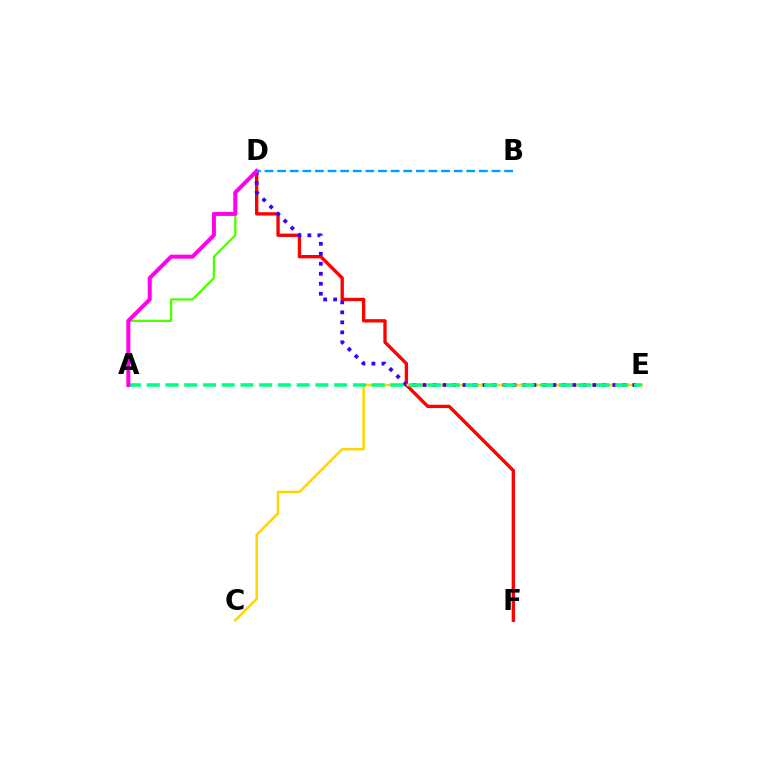{('D', 'F'): [{'color': '#ff0000', 'line_style': 'solid', 'thickness': 2.4}], ('A', 'D'): [{'color': '#4fff00', 'line_style': 'solid', 'thickness': 1.65}, {'color': '#ff00ed', 'line_style': 'solid', 'thickness': 2.88}], ('C', 'E'): [{'color': '#ffd500', 'line_style': 'solid', 'thickness': 1.79}], ('D', 'E'): [{'color': '#3700ff', 'line_style': 'dotted', 'thickness': 2.71}], ('A', 'E'): [{'color': '#00ff86', 'line_style': 'dashed', 'thickness': 2.55}], ('B', 'D'): [{'color': '#009eff', 'line_style': 'dashed', 'thickness': 1.71}]}